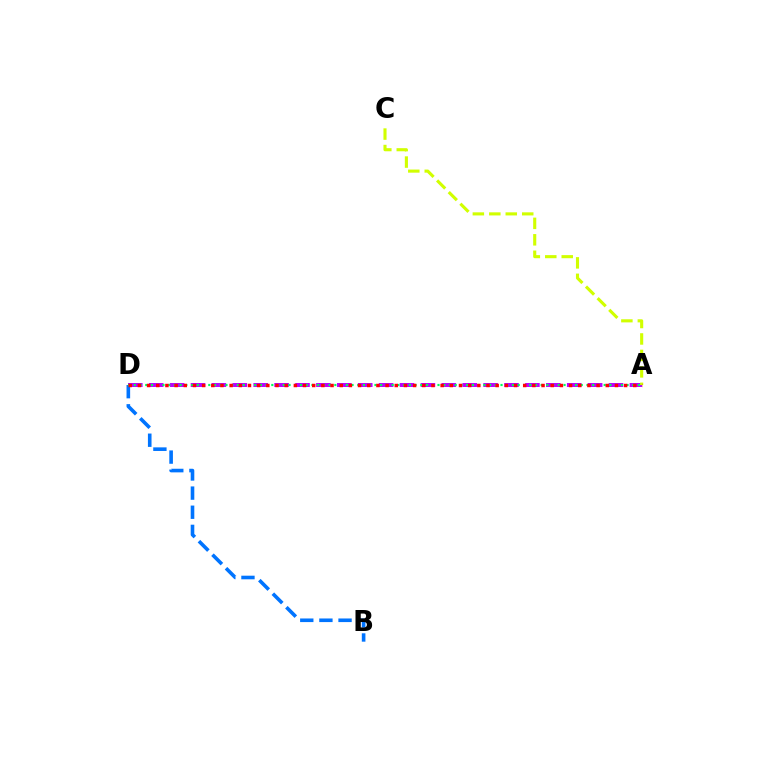{('A', 'D'): [{'color': '#b900ff', 'line_style': 'dashed', 'thickness': 2.84}, {'color': '#00ff5c', 'line_style': 'dotted', 'thickness': 1.56}, {'color': '#ff0000', 'line_style': 'dotted', 'thickness': 2.49}], ('B', 'D'): [{'color': '#0074ff', 'line_style': 'dashed', 'thickness': 2.6}], ('A', 'C'): [{'color': '#d1ff00', 'line_style': 'dashed', 'thickness': 2.24}]}